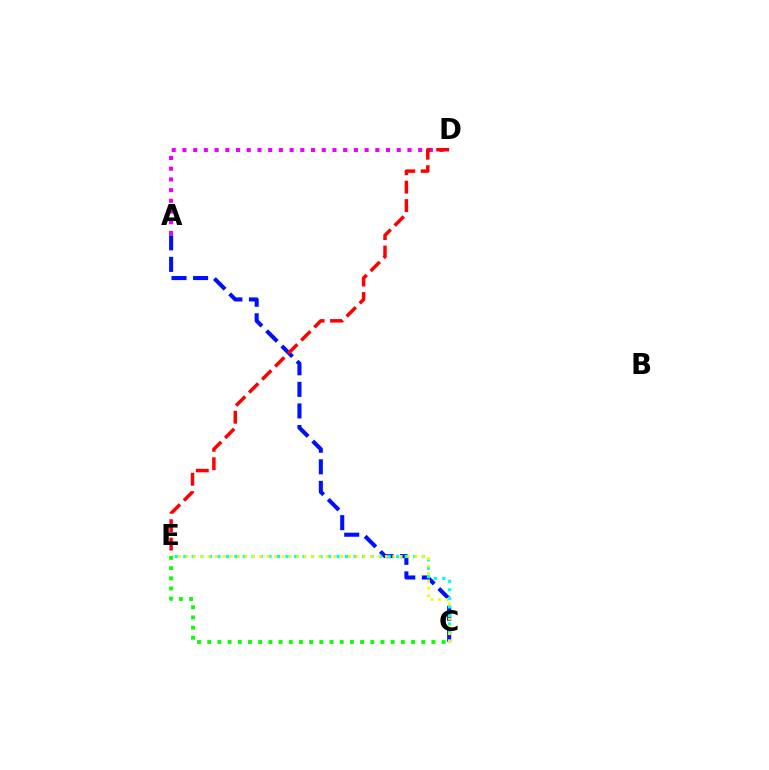{('A', 'C'): [{'color': '#0010ff', 'line_style': 'dashed', 'thickness': 2.93}], ('C', 'E'): [{'color': '#00fff6', 'line_style': 'dotted', 'thickness': 2.31}, {'color': '#fcf500', 'line_style': 'dotted', 'thickness': 2.01}, {'color': '#08ff00', 'line_style': 'dotted', 'thickness': 2.77}], ('A', 'D'): [{'color': '#ee00ff', 'line_style': 'dotted', 'thickness': 2.91}], ('D', 'E'): [{'color': '#ff0000', 'line_style': 'dashed', 'thickness': 2.51}]}